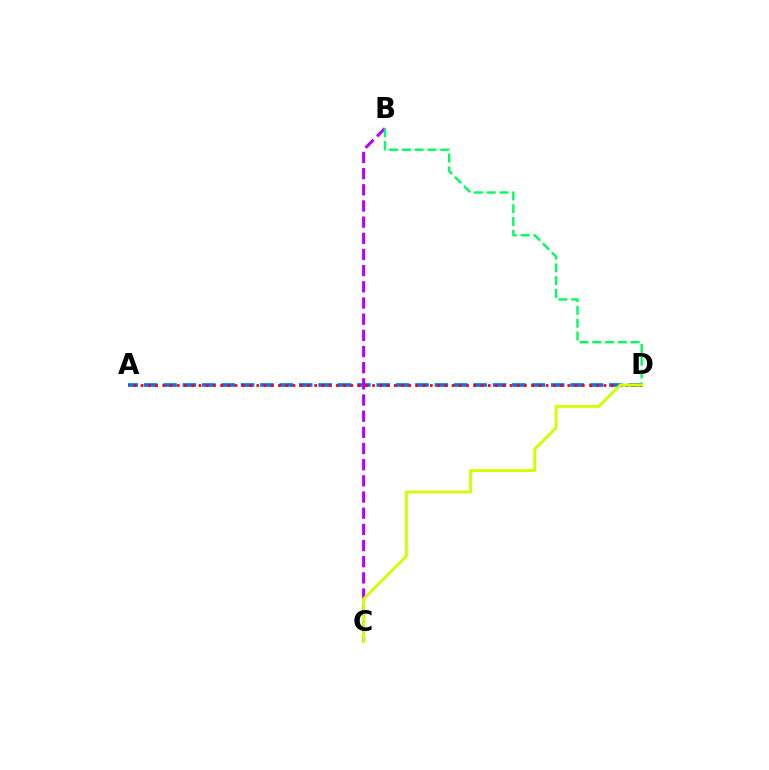{('A', 'D'): [{'color': '#0074ff', 'line_style': 'dashed', 'thickness': 2.63}, {'color': '#ff0000', 'line_style': 'dotted', 'thickness': 1.97}], ('B', 'C'): [{'color': '#b900ff', 'line_style': 'dashed', 'thickness': 2.2}], ('B', 'D'): [{'color': '#00ff5c', 'line_style': 'dashed', 'thickness': 1.74}], ('C', 'D'): [{'color': '#d1ff00', 'line_style': 'solid', 'thickness': 2.09}]}